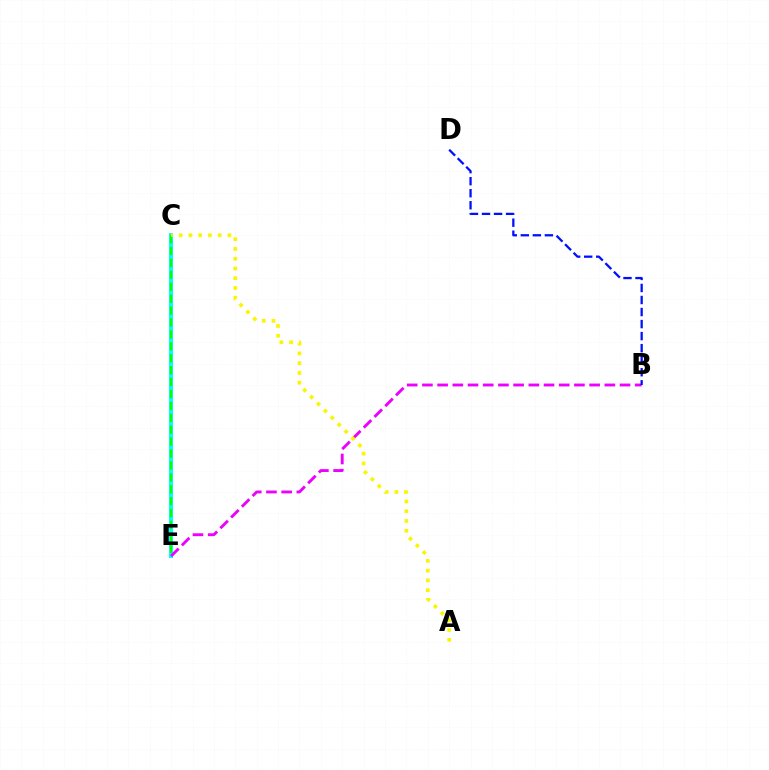{('C', 'E'): [{'color': '#ff0000', 'line_style': 'dashed', 'thickness': 1.83}, {'color': '#00fff6', 'line_style': 'solid', 'thickness': 2.87}, {'color': '#08ff00', 'line_style': 'dashed', 'thickness': 1.62}], ('B', 'E'): [{'color': '#ee00ff', 'line_style': 'dashed', 'thickness': 2.06}], ('A', 'C'): [{'color': '#fcf500', 'line_style': 'dotted', 'thickness': 2.65}], ('B', 'D'): [{'color': '#0010ff', 'line_style': 'dashed', 'thickness': 1.64}]}